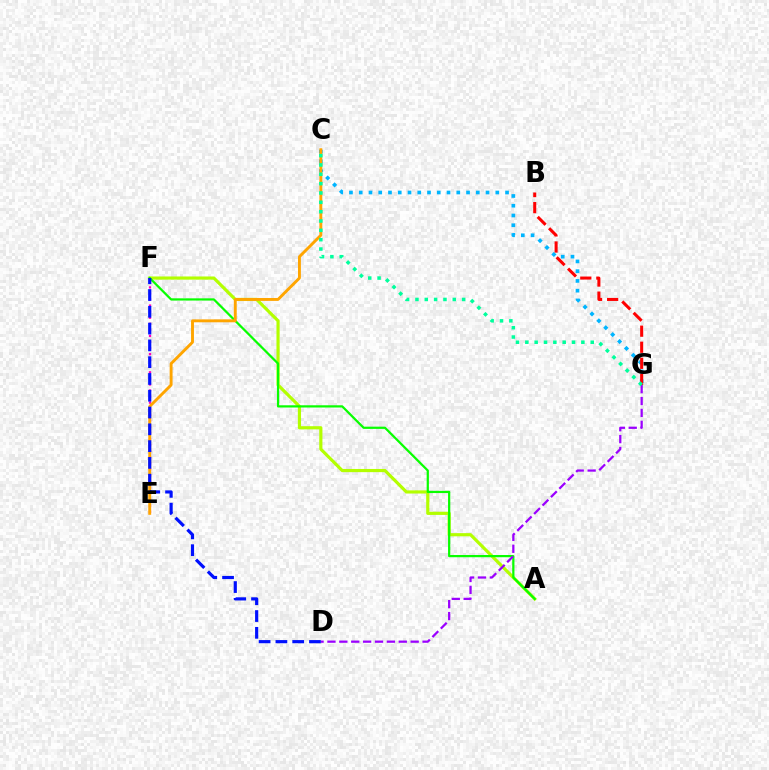{('C', 'G'): [{'color': '#00b5ff', 'line_style': 'dotted', 'thickness': 2.65}, {'color': '#00ff9d', 'line_style': 'dotted', 'thickness': 2.54}], ('E', 'F'): [{'color': '#ff00bd', 'line_style': 'dotted', 'thickness': 1.65}], ('A', 'F'): [{'color': '#b3ff00', 'line_style': 'solid', 'thickness': 2.29}, {'color': '#08ff00', 'line_style': 'solid', 'thickness': 1.61}], ('B', 'G'): [{'color': '#ff0000', 'line_style': 'dashed', 'thickness': 2.18}], ('D', 'G'): [{'color': '#9b00ff', 'line_style': 'dashed', 'thickness': 1.62}], ('C', 'E'): [{'color': '#ffa500', 'line_style': 'solid', 'thickness': 2.09}], ('D', 'F'): [{'color': '#0010ff', 'line_style': 'dashed', 'thickness': 2.28}]}